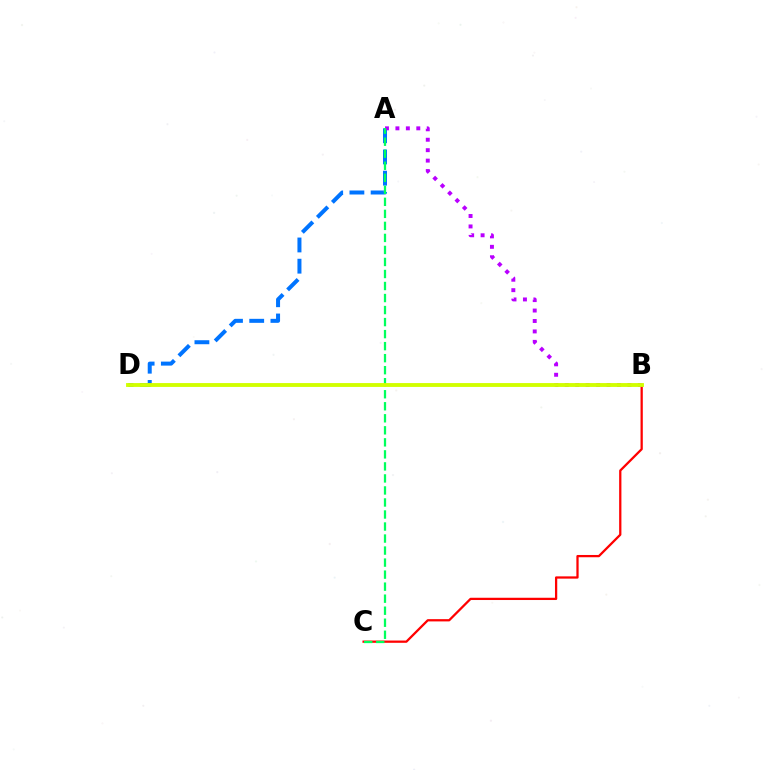{('A', 'D'): [{'color': '#0074ff', 'line_style': 'dashed', 'thickness': 2.88}], ('B', 'C'): [{'color': '#ff0000', 'line_style': 'solid', 'thickness': 1.63}], ('A', 'B'): [{'color': '#b900ff', 'line_style': 'dotted', 'thickness': 2.84}], ('A', 'C'): [{'color': '#00ff5c', 'line_style': 'dashed', 'thickness': 1.63}], ('B', 'D'): [{'color': '#d1ff00', 'line_style': 'solid', 'thickness': 2.78}]}